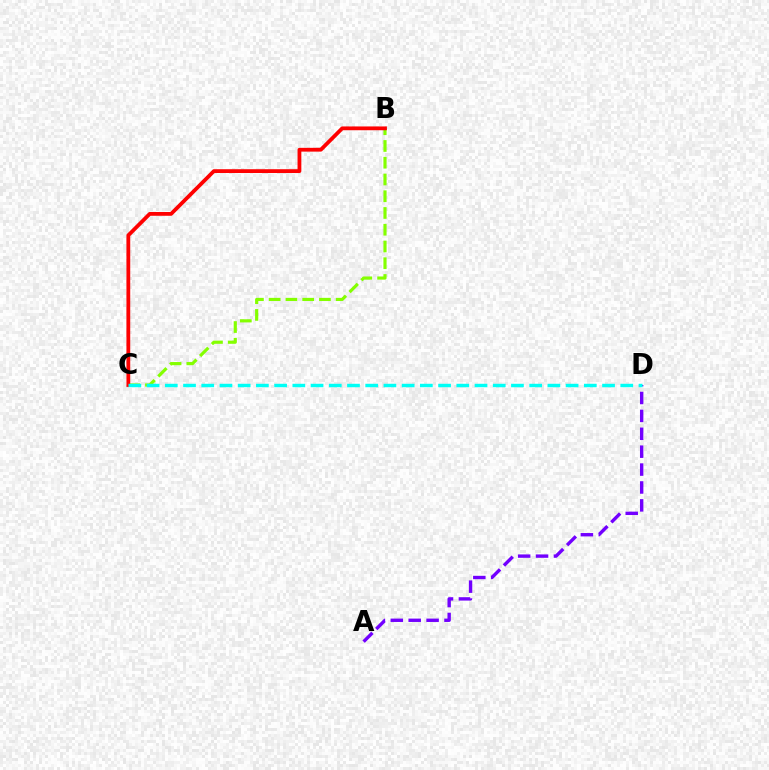{('B', 'C'): [{'color': '#84ff00', 'line_style': 'dashed', 'thickness': 2.28}, {'color': '#ff0000', 'line_style': 'solid', 'thickness': 2.73}], ('A', 'D'): [{'color': '#7200ff', 'line_style': 'dashed', 'thickness': 2.43}], ('C', 'D'): [{'color': '#00fff6', 'line_style': 'dashed', 'thickness': 2.47}]}